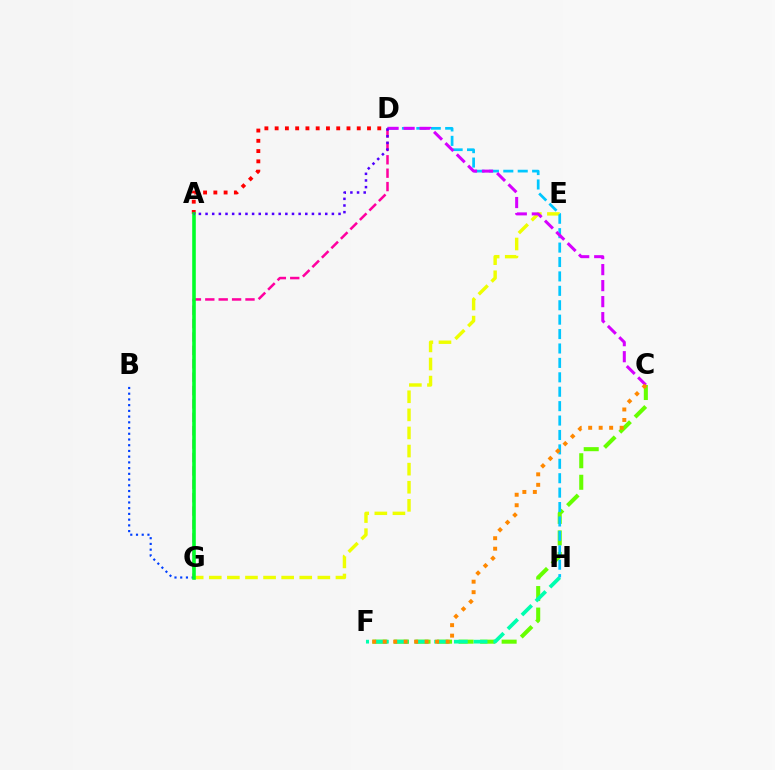{('C', 'F'): [{'color': '#66ff00', 'line_style': 'dashed', 'thickness': 2.93}, {'color': '#ff8800', 'line_style': 'dotted', 'thickness': 2.85}], ('B', 'G'): [{'color': '#003fff', 'line_style': 'dotted', 'thickness': 1.56}], ('D', 'G'): [{'color': '#ff00a0', 'line_style': 'dashed', 'thickness': 1.82}], ('F', 'H'): [{'color': '#00ffaf', 'line_style': 'dashed', 'thickness': 2.68}], ('E', 'G'): [{'color': '#eeff00', 'line_style': 'dashed', 'thickness': 2.46}], ('A', 'D'): [{'color': '#ff0000', 'line_style': 'dotted', 'thickness': 2.79}, {'color': '#4f00ff', 'line_style': 'dotted', 'thickness': 1.81}], ('A', 'G'): [{'color': '#00ff27', 'line_style': 'solid', 'thickness': 2.58}], ('D', 'H'): [{'color': '#00c7ff', 'line_style': 'dashed', 'thickness': 1.96}], ('C', 'D'): [{'color': '#d600ff', 'line_style': 'dashed', 'thickness': 2.17}]}